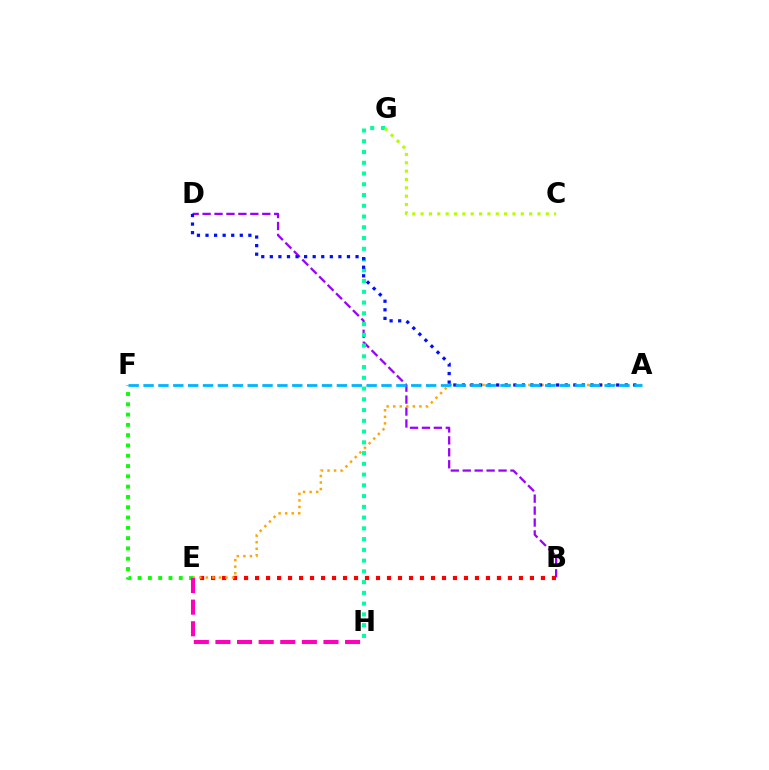{('B', 'E'): [{'color': '#ff0000', 'line_style': 'dotted', 'thickness': 2.99}], ('B', 'D'): [{'color': '#9b00ff', 'line_style': 'dashed', 'thickness': 1.62}], ('G', 'H'): [{'color': '#00ff9d', 'line_style': 'dotted', 'thickness': 2.92}], ('C', 'G'): [{'color': '#b3ff00', 'line_style': 'dotted', 'thickness': 2.27}], ('A', 'E'): [{'color': '#ffa500', 'line_style': 'dotted', 'thickness': 1.78}], ('A', 'D'): [{'color': '#0010ff', 'line_style': 'dotted', 'thickness': 2.33}], ('E', 'F'): [{'color': '#08ff00', 'line_style': 'dotted', 'thickness': 2.8}], ('E', 'H'): [{'color': '#ff00bd', 'line_style': 'dashed', 'thickness': 2.93}], ('A', 'F'): [{'color': '#00b5ff', 'line_style': 'dashed', 'thickness': 2.02}]}